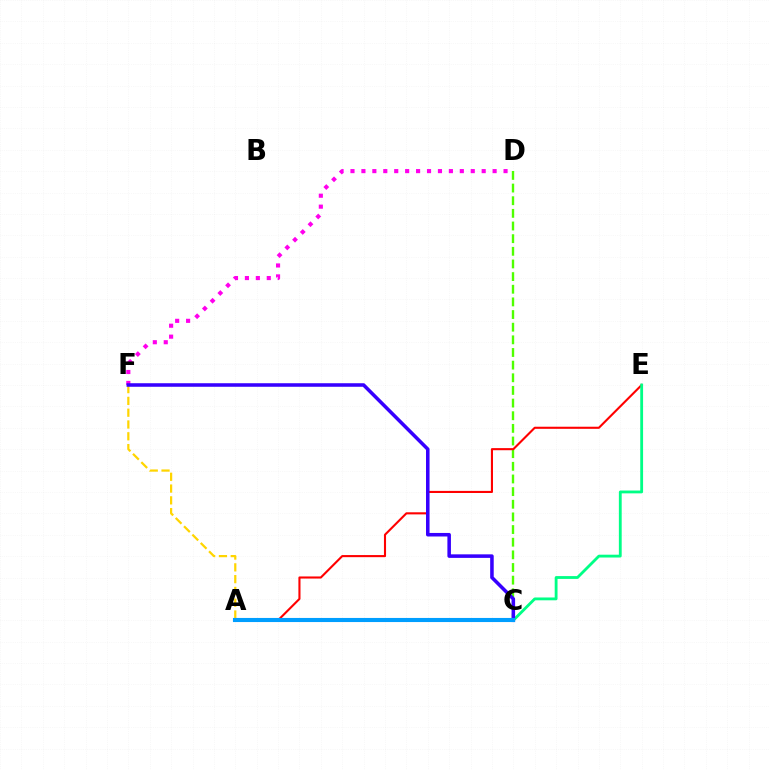{('A', 'F'): [{'color': '#ffd500', 'line_style': 'dashed', 'thickness': 1.6}], ('C', 'D'): [{'color': '#4fff00', 'line_style': 'dashed', 'thickness': 1.72}], ('A', 'E'): [{'color': '#ff0000', 'line_style': 'solid', 'thickness': 1.51}, {'color': '#00ff86', 'line_style': 'solid', 'thickness': 2.03}], ('D', 'F'): [{'color': '#ff00ed', 'line_style': 'dotted', 'thickness': 2.97}], ('C', 'F'): [{'color': '#3700ff', 'line_style': 'solid', 'thickness': 2.55}], ('A', 'C'): [{'color': '#009eff', 'line_style': 'solid', 'thickness': 2.95}]}